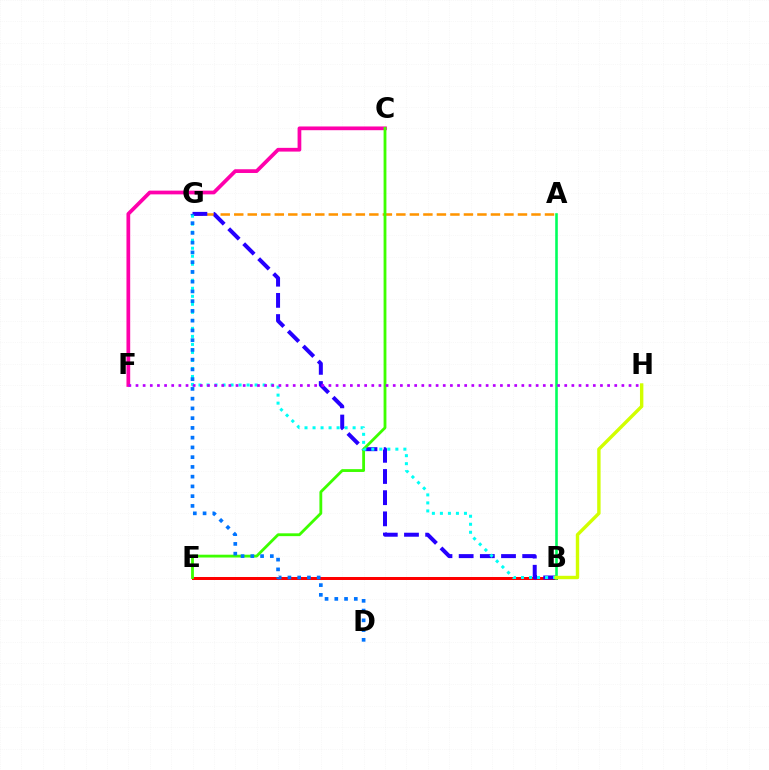{('B', 'E'): [{'color': '#ff0000', 'line_style': 'solid', 'thickness': 2.15}], ('A', 'G'): [{'color': '#ff9400', 'line_style': 'dashed', 'thickness': 1.84}], ('C', 'F'): [{'color': '#ff00ac', 'line_style': 'solid', 'thickness': 2.69}], ('B', 'G'): [{'color': '#2500ff', 'line_style': 'dashed', 'thickness': 2.88}, {'color': '#00fff6', 'line_style': 'dotted', 'thickness': 2.18}], ('C', 'E'): [{'color': '#3dff00', 'line_style': 'solid', 'thickness': 2.03}], ('A', 'B'): [{'color': '#00ff5c', 'line_style': 'solid', 'thickness': 1.87}], ('B', 'H'): [{'color': '#d1ff00', 'line_style': 'solid', 'thickness': 2.45}], ('D', 'G'): [{'color': '#0074ff', 'line_style': 'dotted', 'thickness': 2.65}], ('F', 'H'): [{'color': '#b900ff', 'line_style': 'dotted', 'thickness': 1.94}]}